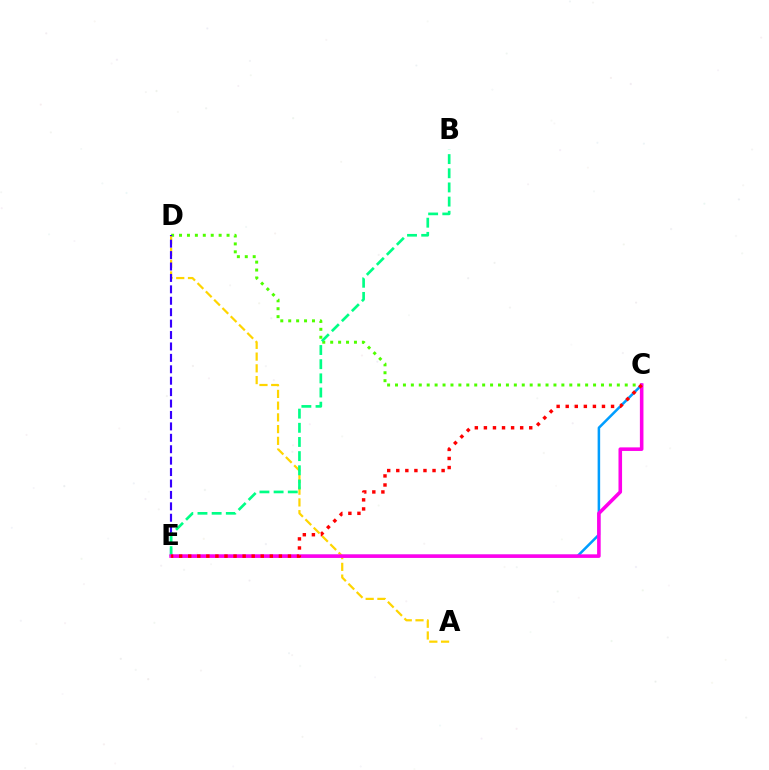{('C', 'D'): [{'color': '#4fff00', 'line_style': 'dotted', 'thickness': 2.15}], ('C', 'E'): [{'color': '#009eff', 'line_style': 'solid', 'thickness': 1.82}, {'color': '#ff00ed', 'line_style': 'solid', 'thickness': 2.58}, {'color': '#ff0000', 'line_style': 'dotted', 'thickness': 2.46}], ('A', 'D'): [{'color': '#ffd500', 'line_style': 'dashed', 'thickness': 1.59}], ('D', 'E'): [{'color': '#3700ff', 'line_style': 'dashed', 'thickness': 1.55}], ('B', 'E'): [{'color': '#00ff86', 'line_style': 'dashed', 'thickness': 1.92}]}